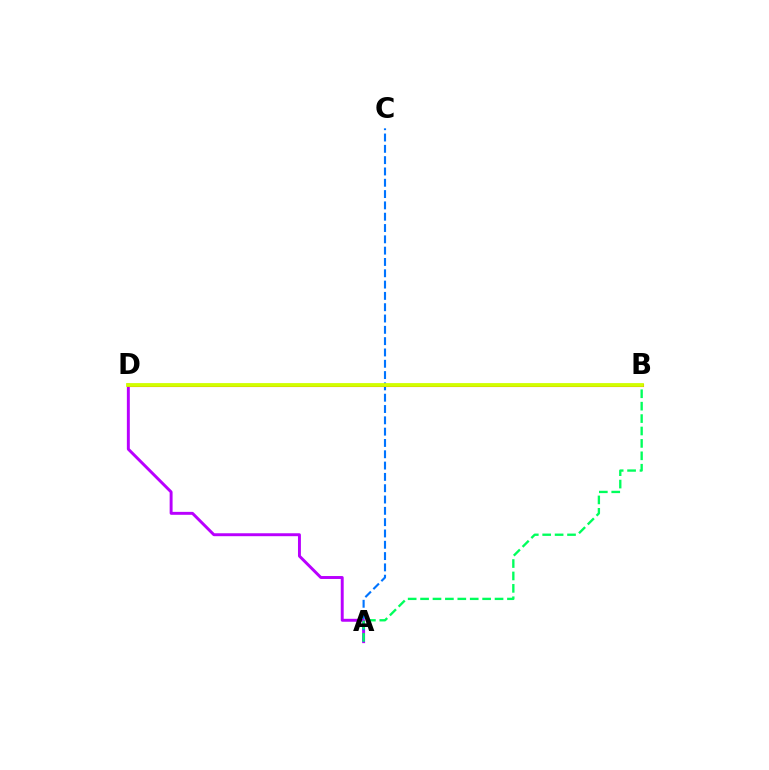{('A', 'D'): [{'color': '#b900ff', 'line_style': 'solid', 'thickness': 2.11}], ('A', 'C'): [{'color': '#0074ff', 'line_style': 'dashed', 'thickness': 1.54}], ('B', 'D'): [{'color': '#ff0000', 'line_style': 'solid', 'thickness': 2.21}, {'color': '#d1ff00', 'line_style': 'solid', 'thickness': 2.73}], ('A', 'B'): [{'color': '#00ff5c', 'line_style': 'dashed', 'thickness': 1.69}]}